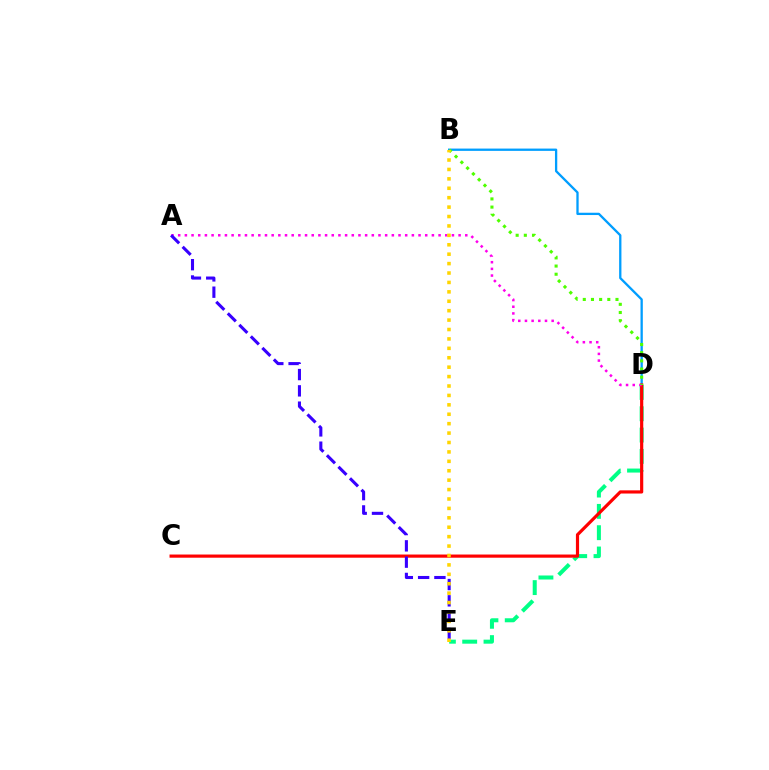{('B', 'D'): [{'color': '#009eff', 'line_style': 'solid', 'thickness': 1.66}, {'color': '#4fff00', 'line_style': 'dotted', 'thickness': 2.22}], ('D', 'E'): [{'color': '#00ff86', 'line_style': 'dashed', 'thickness': 2.9}], ('C', 'D'): [{'color': '#ff0000', 'line_style': 'solid', 'thickness': 2.29}], ('A', 'D'): [{'color': '#ff00ed', 'line_style': 'dotted', 'thickness': 1.81}], ('A', 'E'): [{'color': '#3700ff', 'line_style': 'dashed', 'thickness': 2.21}], ('B', 'E'): [{'color': '#ffd500', 'line_style': 'dotted', 'thickness': 2.56}]}